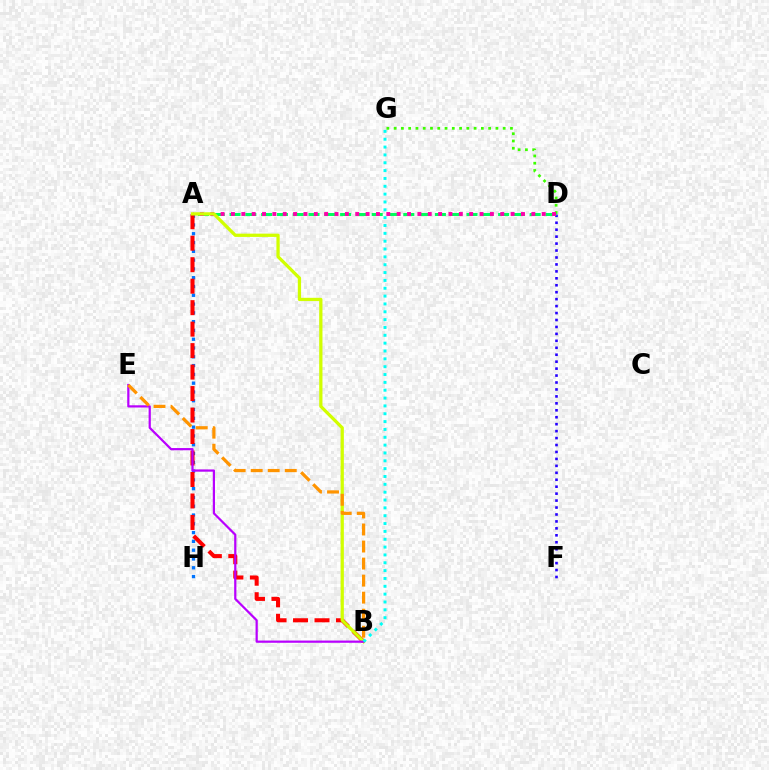{('D', 'F'): [{'color': '#2500ff', 'line_style': 'dotted', 'thickness': 1.89}], ('D', 'G'): [{'color': '#3dff00', 'line_style': 'dotted', 'thickness': 1.98}], ('A', 'H'): [{'color': '#0074ff', 'line_style': 'dotted', 'thickness': 2.39}], ('A', 'D'): [{'color': '#00ff5c', 'line_style': 'dashed', 'thickness': 2.15}, {'color': '#ff00ac', 'line_style': 'dotted', 'thickness': 2.81}], ('A', 'B'): [{'color': '#ff0000', 'line_style': 'dashed', 'thickness': 2.92}, {'color': '#d1ff00', 'line_style': 'solid', 'thickness': 2.35}], ('B', 'E'): [{'color': '#b900ff', 'line_style': 'solid', 'thickness': 1.6}, {'color': '#ff9400', 'line_style': 'dashed', 'thickness': 2.31}], ('B', 'G'): [{'color': '#00fff6', 'line_style': 'dotted', 'thickness': 2.13}]}